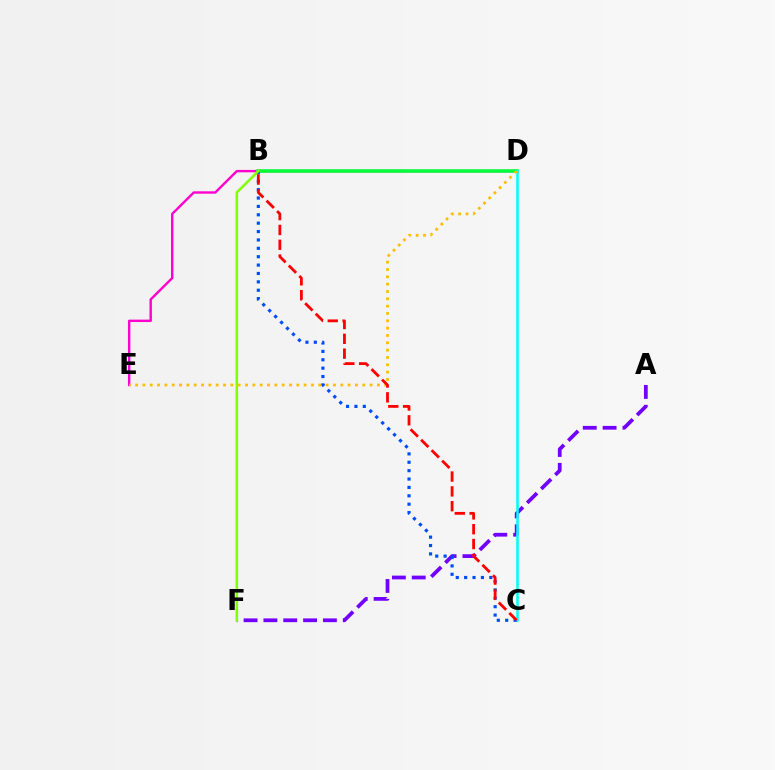{('D', 'E'): [{'color': '#ff00cf', 'line_style': 'solid', 'thickness': 1.72}, {'color': '#ffbd00', 'line_style': 'dotted', 'thickness': 1.99}], ('A', 'F'): [{'color': '#7200ff', 'line_style': 'dashed', 'thickness': 2.7}], ('B', 'D'): [{'color': '#00ff39', 'line_style': 'solid', 'thickness': 2.53}], ('C', 'D'): [{'color': '#00fff6', 'line_style': 'solid', 'thickness': 1.83}], ('B', 'C'): [{'color': '#004bff', 'line_style': 'dotted', 'thickness': 2.28}, {'color': '#ff0000', 'line_style': 'dashed', 'thickness': 2.01}], ('B', 'F'): [{'color': '#84ff00', 'line_style': 'solid', 'thickness': 1.84}]}